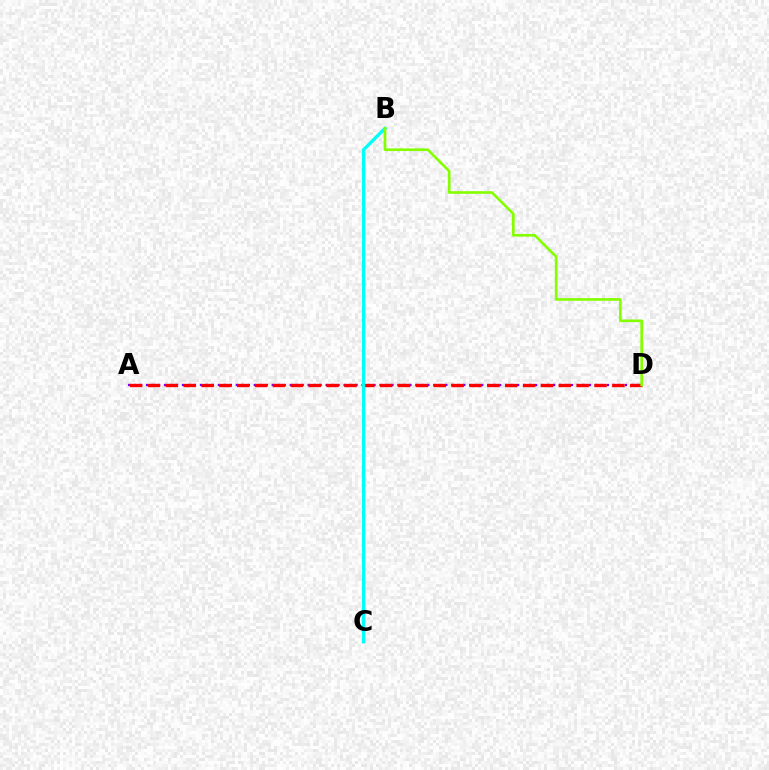{('A', 'D'): [{'color': '#7200ff', 'line_style': 'dotted', 'thickness': 1.63}, {'color': '#ff0000', 'line_style': 'dashed', 'thickness': 2.43}], ('B', 'C'): [{'color': '#00fff6', 'line_style': 'solid', 'thickness': 2.38}], ('B', 'D'): [{'color': '#84ff00', 'line_style': 'solid', 'thickness': 1.91}]}